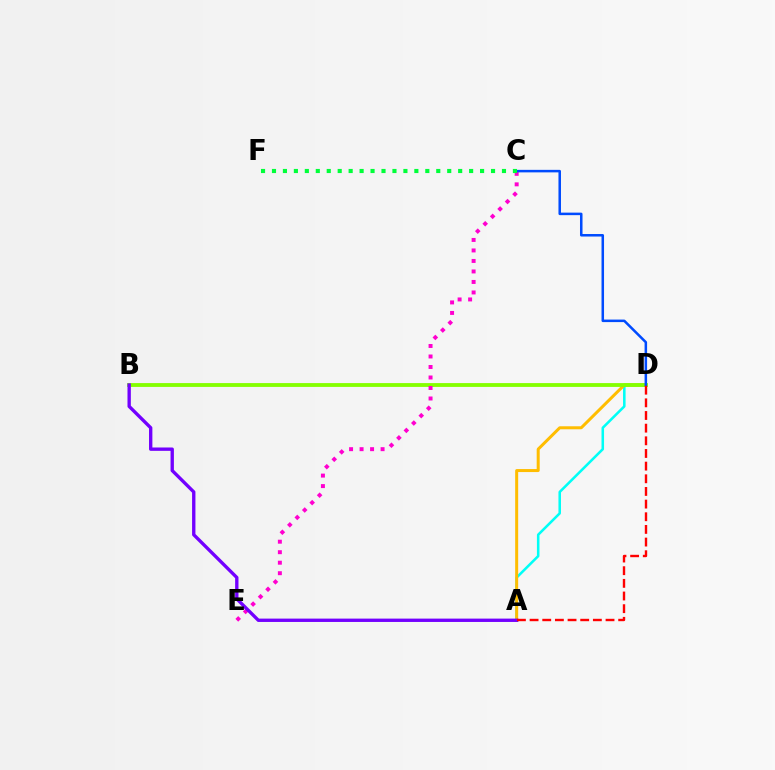{('A', 'D'): [{'color': '#00fff6', 'line_style': 'solid', 'thickness': 1.83}, {'color': '#ffbd00', 'line_style': 'solid', 'thickness': 2.16}, {'color': '#ff0000', 'line_style': 'dashed', 'thickness': 1.72}], ('B', 'D'): [{'color': '#84ff00', 'line_style': 'solid', 'thickness': 2.75}], ('C', 'E'): [{'color': '#ff00cf', 'line_style': 'dotted', 'thickness': 2.85}], ('A', 'B'): [{'color': '#7200ff', 'line_style': 'solid', 'thickness': 2.41}], ('C', 'D'): [{'color': '#004bff', 'line_style': 'solid', 'thickness': 1.81}], ('C', 'F'): [{'color': '#00ff39', 'line_style': 'dotted', 'thickness': 2.98}]}